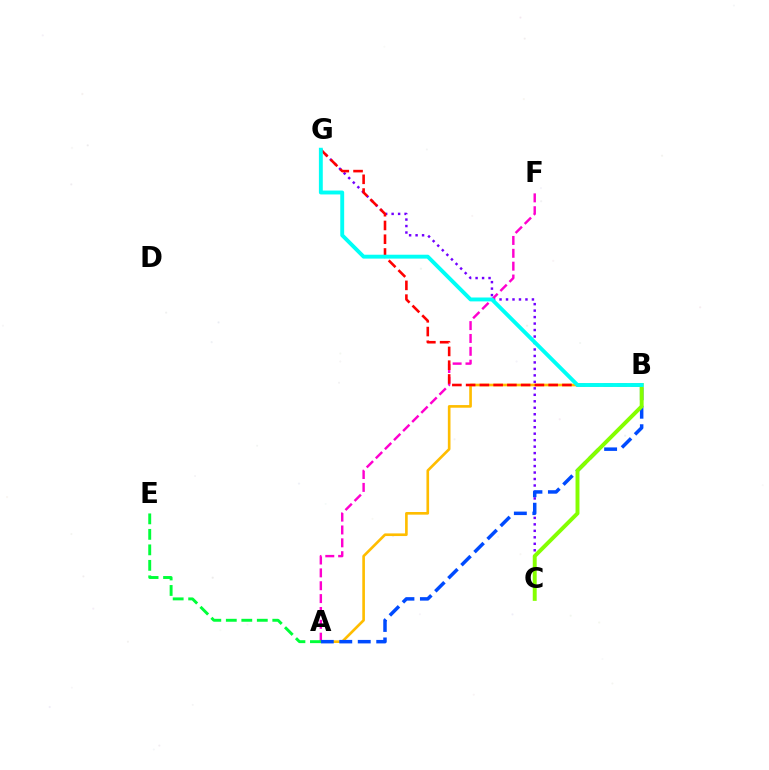{('C', 'G'): [{'color': '#7200ff', 'line_style': 'dotted', 'thickness': 1.76}], ('A', 'B'): [{'color': '#ffbd00', 'line_style': 'solid', 'thickness': 1.91}, {'color': '#004bff', 'line_style': 'dashed', 'thickness': 2.51}], ('A', 'F'): [{'color': '#ff00cf', 'line_style': 'dashed', 'thickness': 1.75}], ('B', 'C'): [{'color': '#84ff00', 'line_style': 'solid', 'thickness': 2.83}], ('B', 'G'): [{'color': '#ff0000', 'line_style': 'dashed', 'thickness': 1.87}, {'color': '#00fff6', 'line_style': 'solid', 'thickness': 2.8}], ('A', 'E'): [{'color': '#00ff39', 'line_style': 'dashed', 'thickness': 2.11}]}